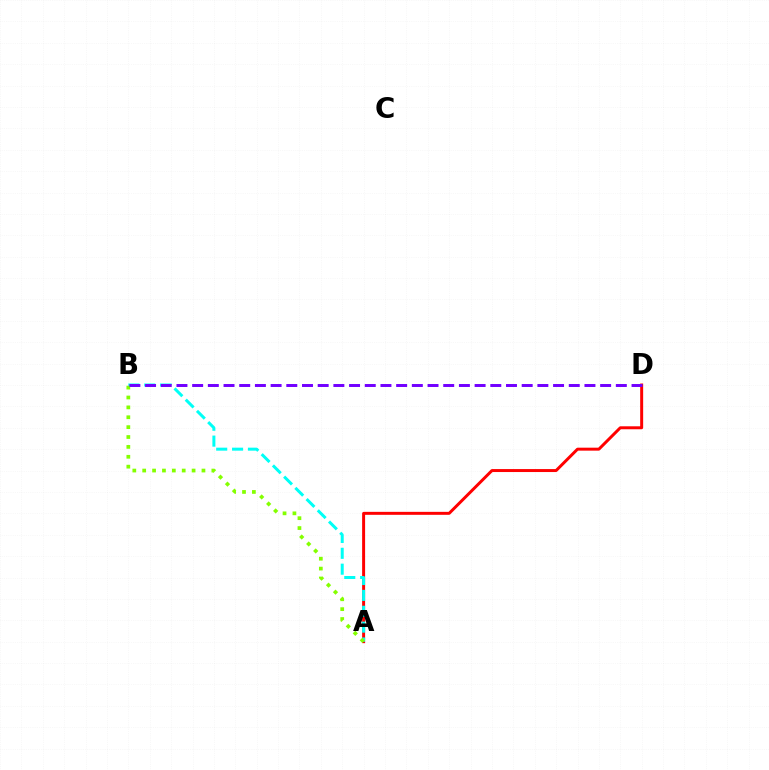{('A', 'D'): [{'color': '#ff0000', 'line_style': 'solid', 'thickness': 2.14}], ('A', 'B'): [{'color': '#00fff6', 'line_style': 'dashed', 'thickness': 2.16}, {'color': '#84ff00', 'line_style': 'dotted', 'thickness': 2.68}], ('B', 'D'): [{'color': '#7200ff', 'line_style': 'dashed', 'thickness': 2.13}]}